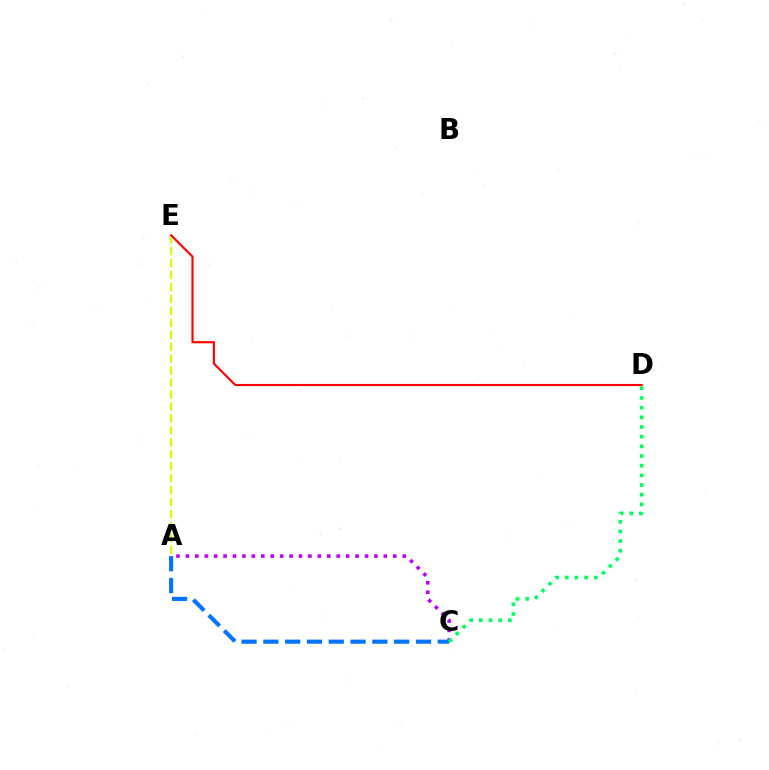{('A', 'E'): [{'color': '#d1ff00', 'line_style': 'dashed', 'thickness': 1.62}], ('A', 'C'): [{'color': '#b900ff', 'line_style': 'dotted', 'thickness': 2.56}, {'color': '#0074ff', 'line_style': 'dashed', 'thickness': 2.96}], ('C', 'D'): [{'color': '#00ff5c', 'line_style': 'dotted', 'thickness': 2.63}], ('D', 'E'): [{'color': '#ff0000', 'line_style': 'solid', 'thickness': 1.53}]}